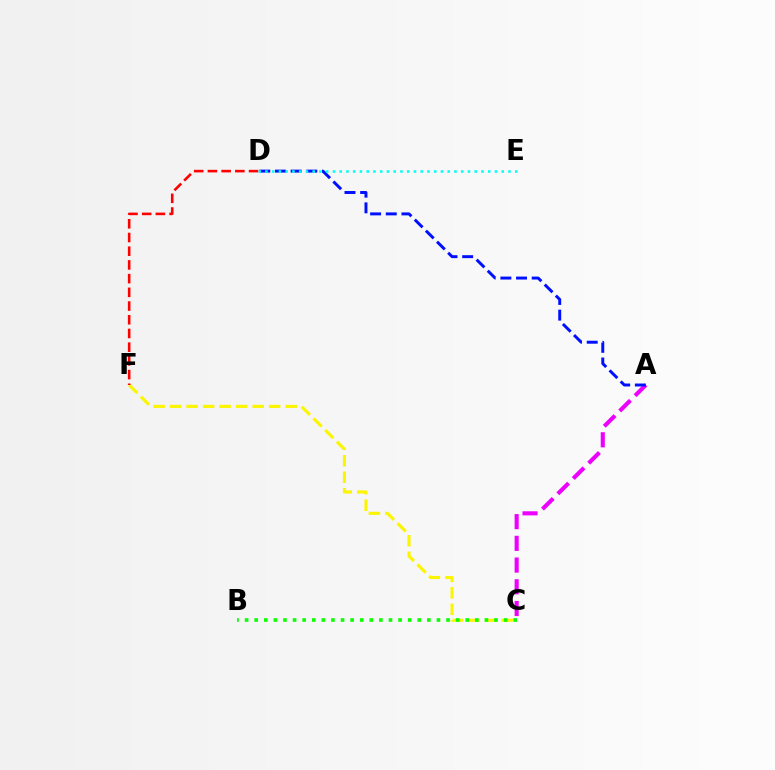{('A', 'C'): [{'color': '#ee00ff', 'line_style': 'dashed', 'thickness': 2.95}], ('A', 'D'): [{'color': '#0010ff', 'line_style': 'dashed', 'thickness': 2.13}], ('C', 'F'): [{'color': '#fcf500', 'line_style': 'dashed', 'thickness': 2.24}], ('D', 'F'): [{'color': '#ff0000', 'line_style': 'dashed', 'thickness': 1.86}], ('D', 'E'): [{'color': '#00fff6', 'line_style': 'dotted', 'thickness': 1.83}], ('B', 'C'): [{'color': '#08ff00', 'line_style': 'dotted', 'thickness': 2.61}]}